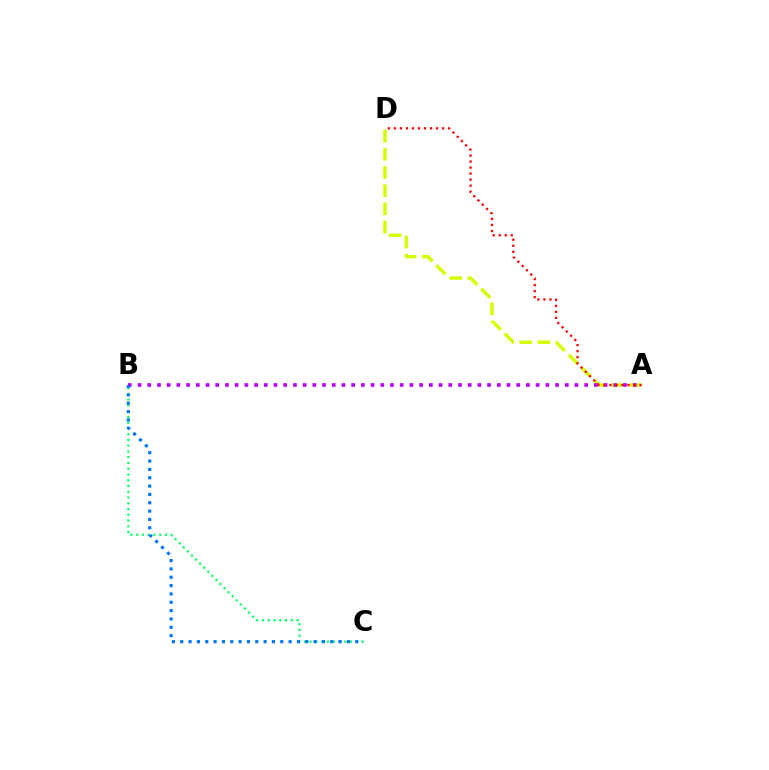{('A', 'D'): [{'color': '#d1ff00', 'line_style': 'dashed', 'thickness': 2.47}, {'color': '#ff0000', 'line_style': 'dotted', 'thickness': 1.64}], ('B', 'C'): [{'color': '#00ff5c', 'line_style': 'dotted', 'thickness': 1.56}, {'color': '#0074ff', 'line_style': 'dotted', 'thickness': 2.27}], ('A', 'B'): [{'color': '#b900ff', 'line_style': 'dotted', 'thickness': 2.64}]}